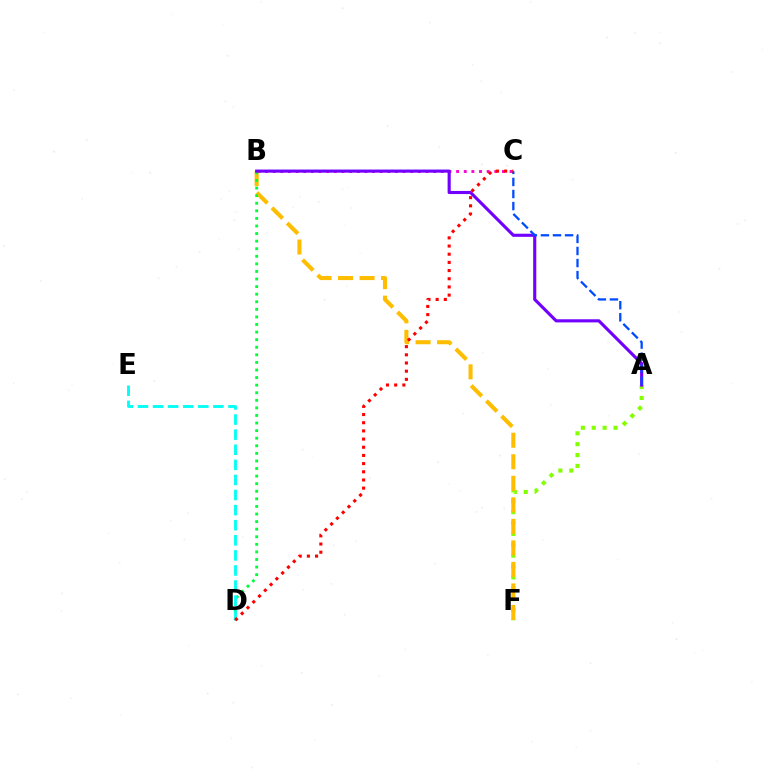{('B', 'C'): [{'color': '#ff00cf', 'line_style': 'dotted', 'thickness': 2.08}], ('A', 'F'): [{'color': '#84ff00', 'line_style': 'dotted', 'thickness': 2.95}], ('B', 'F'): [{'color': '#ffbd00', 'line_style': 'dashed', 'thickness': 2.92}], ('B', 'D'): [{'color': '#00ff39', 'line_style': 'dotted', 'thickness': 2.06}], ('A', 'B'): [{'color': '#7200ff', 'line_style': 'solid', 'thickness': 2.25}], ('D', 'E'): [{'color': '#00fff6', 'line_style': 'dashed', 'thickness': 2.05}], ('A', 'C'): [{'color': '#004bff', 'line_style': 'dashed', 'thickness': 1.64}], ('C', 'D'): [{'color': '#ff0000', 'line_style': 'dotted', 'thickness': 2.22}]}